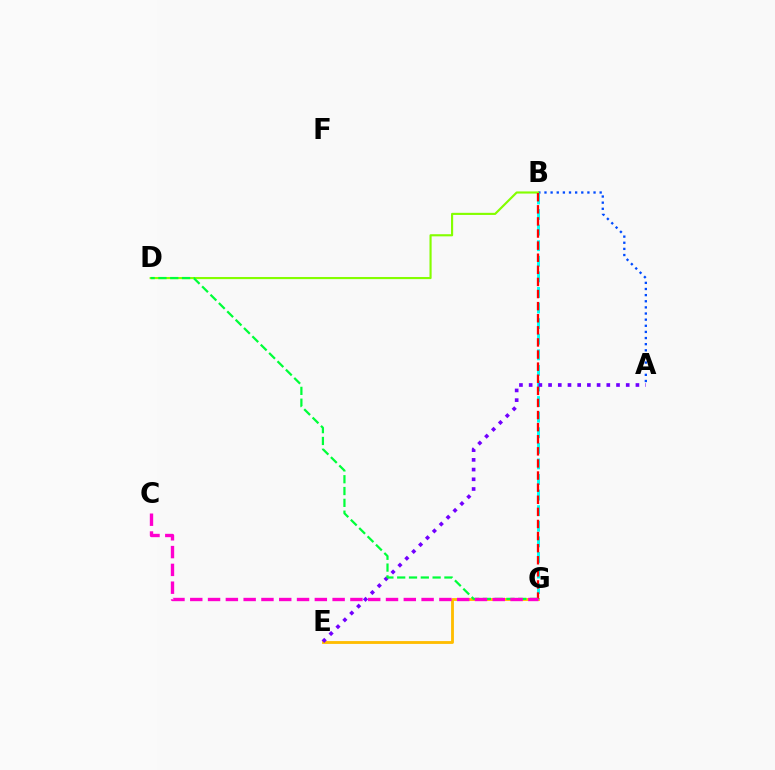{('E', 'G'): [{'color': '#ffbd00', 'line_style': 'solid', 'thickness': 2.04}], ('A', 'B'): [{'color': '#004bff', 'line_style': 'dotted', 'thickness': 1.67}], ('B', 'D'): [{'color': '#84ff00', 'line_style': 'solid', 'thickness': 1.54}], ('B', 'G'): [{'color': '#00fff6', 'line_style': 'dashed', 'thickness': 2.12}, {'color': '#ff0000', 'line_style': 'dashed', 'thickness': 1.64}], ('A', 'E'): [{'color': '#7200ff', 'line_style': 'dotted', 'thickness': 2.64}], ('D', 'G'): [{'color': '#00ff39', 'line_style': 'dashed', 'thickness': 1.6}], ('C', 'G'): [{'color': '#ff00cf', 'line_style': 'dashed', 'thickness': 2.42}]}